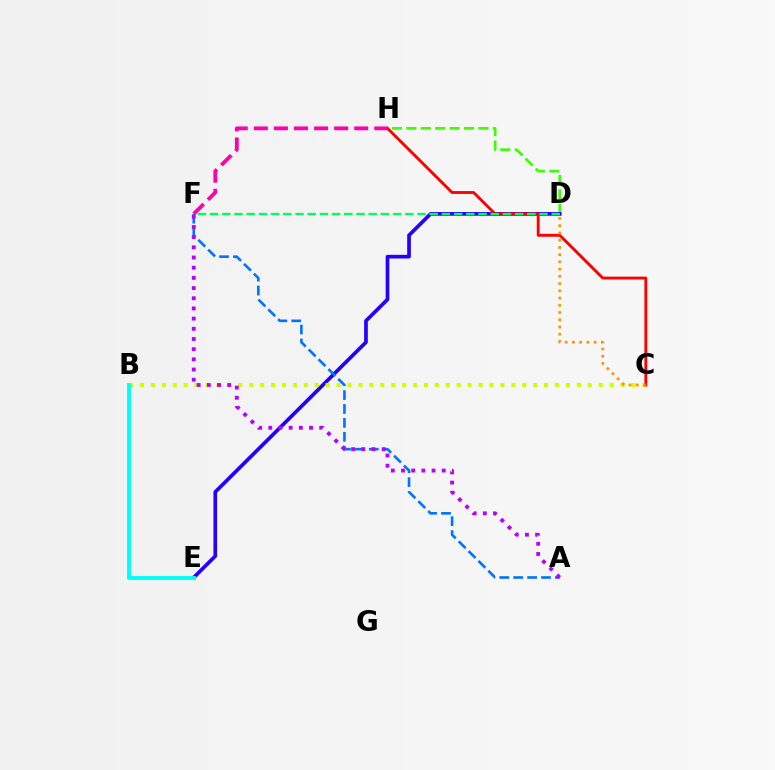{('D', 'H'): [{'color': '#3dff00', 'line_style': 'dashed', 'thickness': 1.96}], ('D', 'E'): [{'color': '#2500ff', 'line_style': 'solid', 'thickness': 2.66}], ('B', 'C'): [{'color': '#d1ff00', 'line_style': 'dotted', 'thickness': 2.97}], ('C', 'H'): [{'color': '#ff0000', 'line_style': 'solid', 'thickness': 2.07}], ('A', 'F'): [{'color': '#0074ff', 'line_style': 'dashed', 'thickness': 1.89}, {'color': '#b900ff', 'line_style': 'dotted', 'thickness': 2.77}], ('C', 'D'): [{'color': '#ff9400', 'line_style': 'dotted', 'thickness': 1.97}], ('F', 'H'): [{'color': '#ff00ac', 'line_style': 'dashed', 'thickness': 2.73}], ('D', 'F'): [{'color': '#00ff5c', 'line_style': 'dashed', 'thickness': 1.66}], ('B', 'E'): [{'color': '#00fff6', 'line_style': 'solid', 'thickness': 2.79}]}